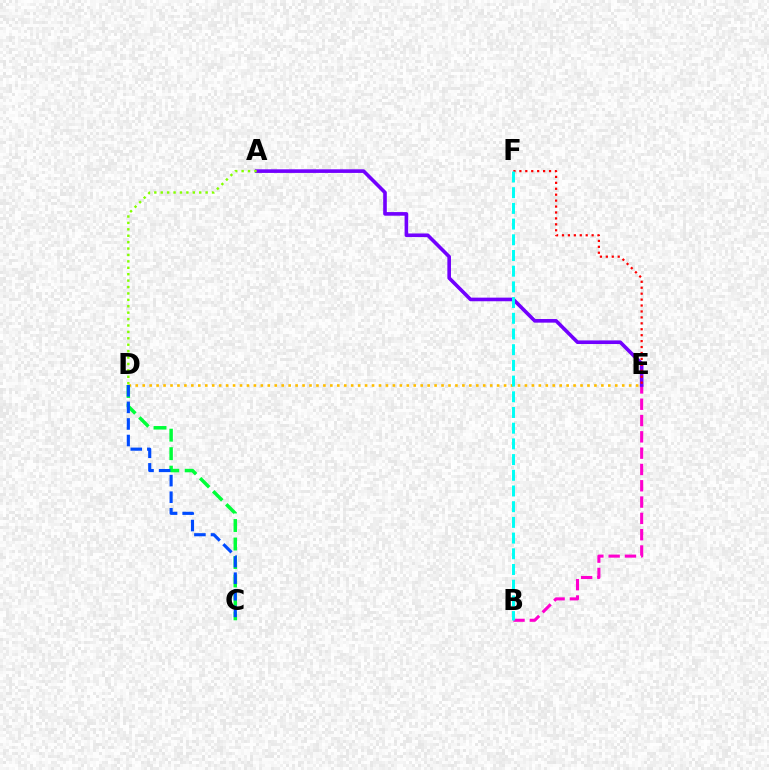{('D', 'E'): [{'color': '#ffbd00', 'line_style': 'dotted', 'thickness': 1.89}], ('B', 'E'): [{'color': '#ff00cf', 'line_style': 'dashed', 'thickness': 2.22}], ('A', 'E'): [{'color': '#7200ff', 'line_style': 'solid', 'thickness': 2.6}], ('C', 'D'): [{'color': '#00ff39', 'line_style': 'dashed', 'thickness': 2.51}, {'color': '#004bff', 'line_style': 'dashed', 'thickness': 2.25}], ('A', 'D'): [{'color': '#84ff00', 'line_style': 'dotted', 'thickness': 1.74}], ('E', 'F'): [{'color': '#ff0000', 'line_style': 'dotted', 'thickness': 1.61}], ('B', 'F'): [{'color': '#00fff6', 'line_style': 'dashed', 'thickness': 2.13}]}